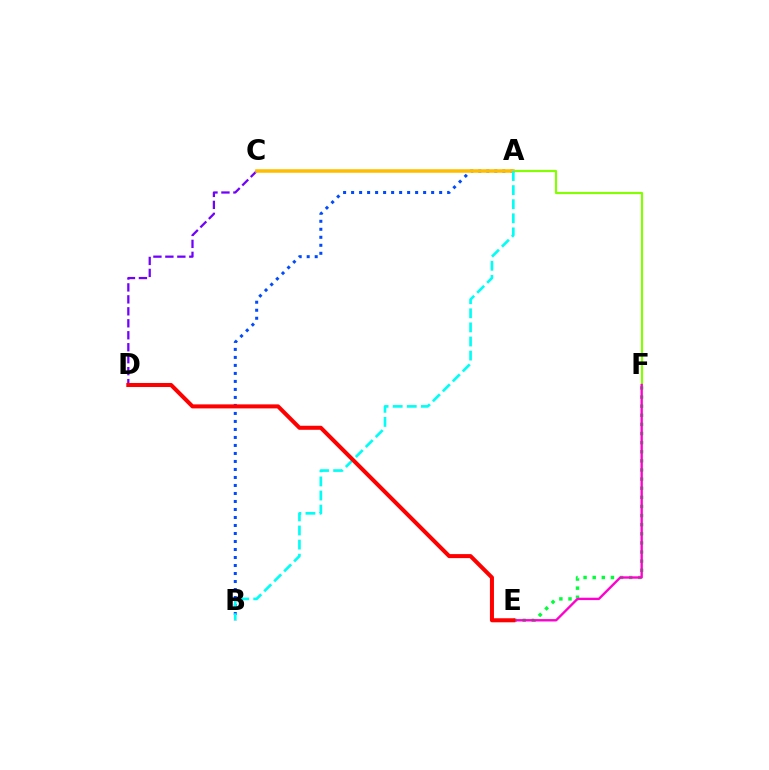{('E', 'F'): [{'color': '#00ff39', 'line_style': 'dotted', 'thickness': 2.48}, {'color': '#ff00cf', 'line_style': 'solid', 'thickness': 1.7}], ('C', 'D'): [{'color': '#7200ff', 'line_style': 'dashed', 'thickness': 1.63}], ('A', 'F'): [{'color': '#84ff00', 'line_style': 'solid', 'thickness': 1.57}], ('A', 'B'): [{'color': '#004bff', 'line_style': 'dotted', 'thickness': 2.17}, {'color': '#00fff6', 'line_style': 'dashed', 'thickness': 1.91}], ('A', 'C'): [{'color': '#ffbd00', 'line_style': 'solid', 'thickness': 2.55}], ('D', 'E'): [{'color': '#ff0000', 'line_style': 'solid', 'thickness': 2.9}]}